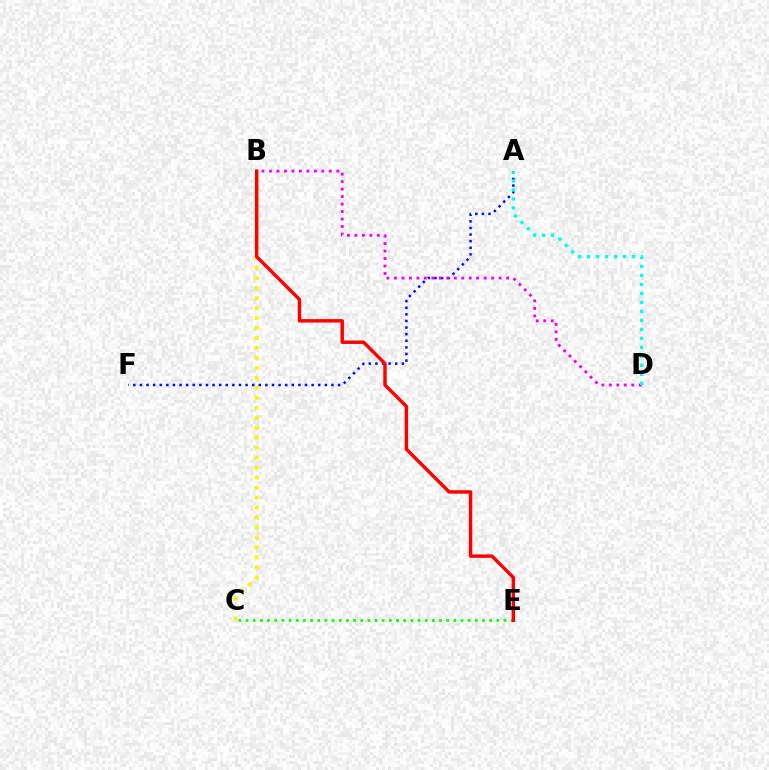{('A', 'F'): [{'color': '#0010ff', 'line_style': 'dotted', 'thickness': 1.79}], ('C', 'E'): [{'color': '#08ff00', 'line_style': 'dotted', 'thickness': 1.95}], ('B', 'D'): [{'color': '#ee00ff', 'line_style': 'dotted', 'thickness': 2.03}], ('B', 'C'): [{'color': '#fcf500', 'line_style': 'dotted', 'thickness': 2.71}], ('A', 'D'): [{'color': '#00fff6', 'line_style': 'dotted', 'thickness': 2.44}], ('B', 'E'): [{'color': '#ff0000', 'line_style': 'solid', 'thickness': 2.46}]}